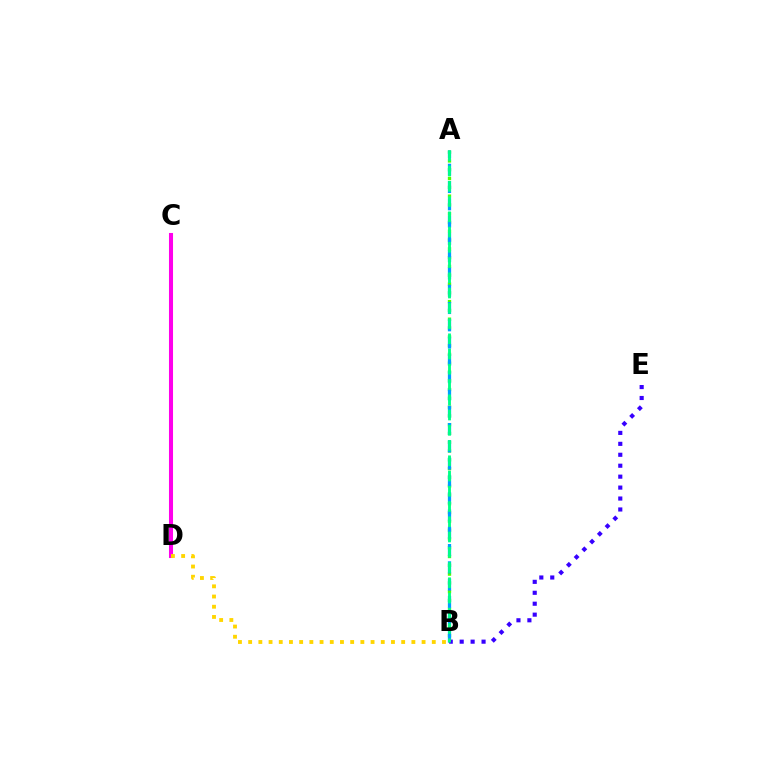{('C', 'D'): [{'color': '#ff0000', 'line_style': 'dashed', 'thickness': 1.87}, {'color': '#ff00ed', 'line_style': 'solid', 'thickness': 2.91}], ('A', 'B'): [{'color': '#4fff00', 'line_style': 'dotted', 'thickness': 2.39}, {'color': '#009eff', 'line_style': 'dashed', 'thickness': 2.35}, {'color': '#00ff86', 'line_style': 'dashed', 'thickness': 2.07}], ('B', 'D'): [{'color': '#ffd500', 'line_style': 'dotted', 'thickness': 2.77}], ('B', 'E'): [{'color': '#3700ff', 'line_style': 'dotted', 'thickness': 2.97}]}